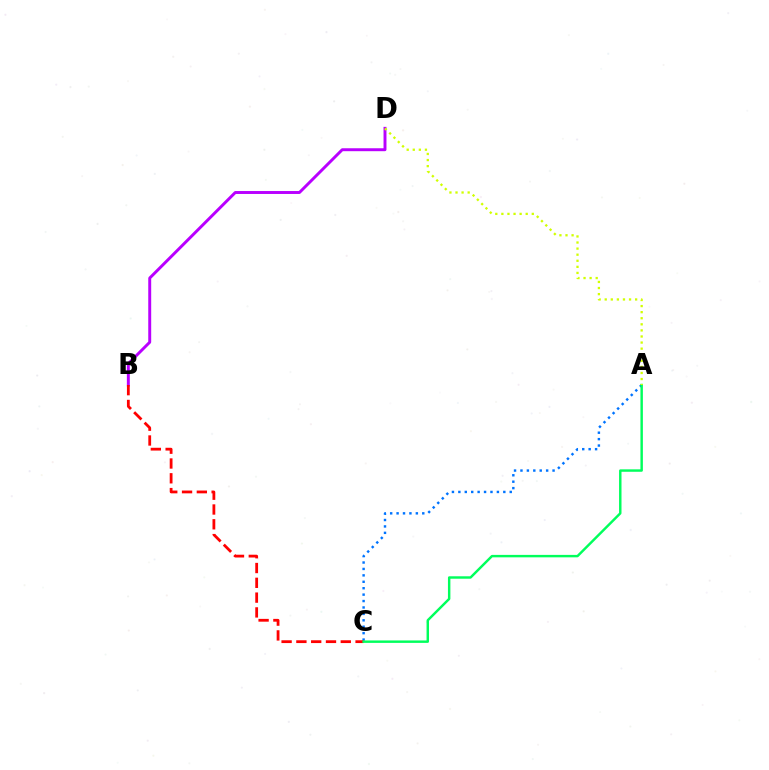{('B', 'D'): [{'color': '#b900ff', 'line_style': 'solid', 'thickness': 2.12}], ('A', 'C'): [{'color': '#0074ff', 'line_style': 'dotted', 'thickness': 1.74}, {'color': '#00ff5c', 'line_style': 'solid', 'thickness': 1.76}], ('B', 'C'): [{'color': '#ff0000', 'line_style': 'dashed', 'thickness': 2.01}], ('A', 'D'): [{'color': '#d1ff00', 'line_style': 'dotted', 'thickness': 1.65}]}